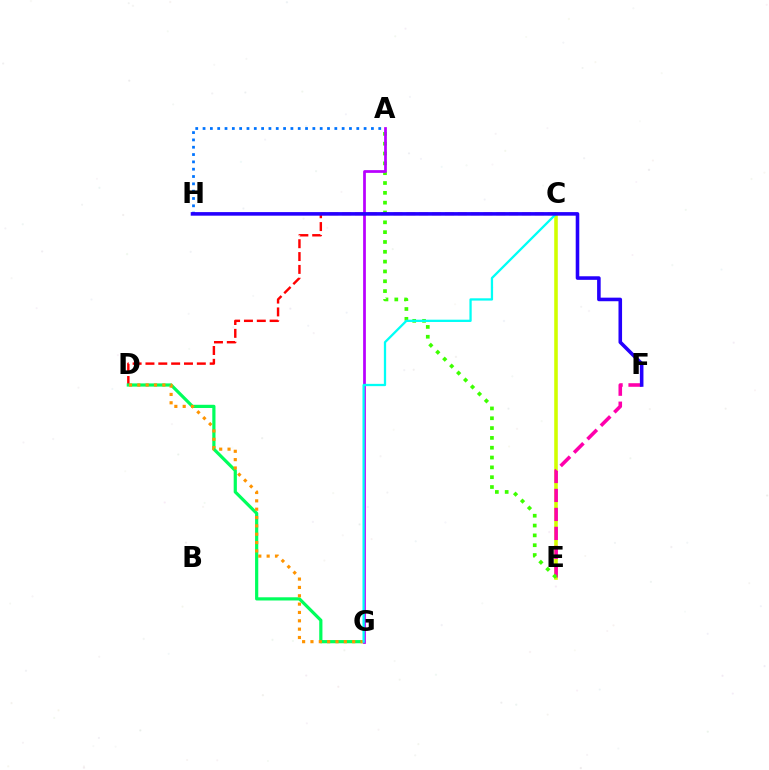{('A', 'H'): [{'color': '#0074ff', 'line_style': 'dotted', 'thickness': 1.99}], ('C', 'E'): [{'color': '#d1ff00', 'line_style': 'solid', 'thickness': 2.57}], ('E', 'F'): [{'color': '#ff00ac', 'line_style': 'dashed', 'thickness': 2.58}], ('A', 'E'): [{'color': '#3dff00', 'line_style': 'dotted', 'thickness': 2.67}], ('C', 'D'): [{'color': '#ff0000', 'line_style': 'dashed', 'thickness': 1.74}], ('D', 'G'): [{'color': '#00ff5c', 'line_style': 'solid', 'thickness': 2.3}, {'color': '#ff9400', 'line_style': 'dotted', 'thickness': 2.27}], ('A', 'G'): [{'color': '#b900ff', 'line_style': 'solid', 'thickness': 1.98}], ('C', 'G'): [{'color': '#00fff6', 'line_style': 'solid', 'thickness': 1.65}], ('F', 'H'): [{'color': '#2500ff', 'line_style': 'solid', 'thickness': 2.57}]}